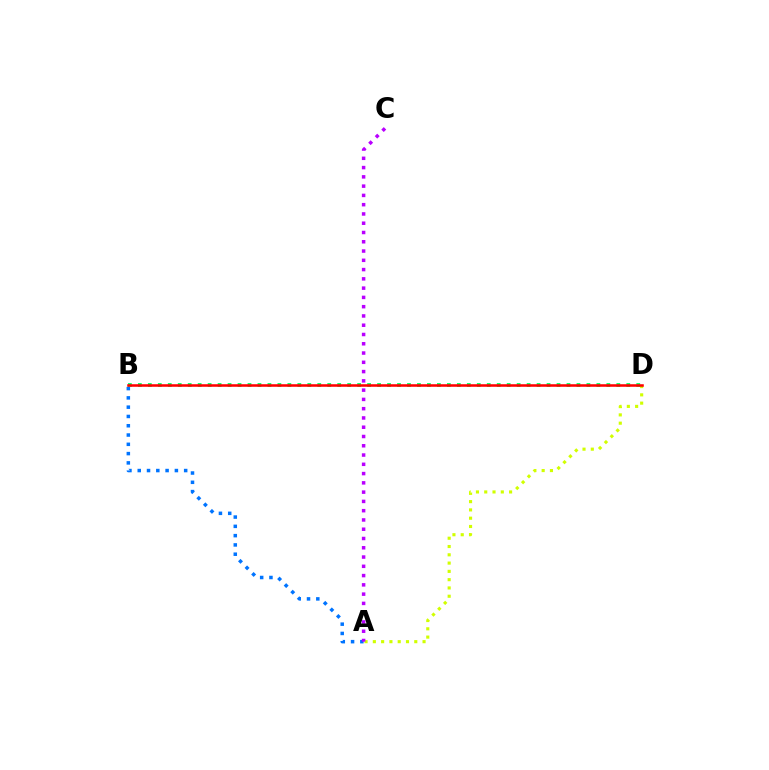{('A', 'D'): [{'color': '#d1ff00', 'line_style': 'dotted', 'thickness': 2.25}], ('A', 'B'): [{'color': '#0074ff', 'line_style': 'dotted', 'thickness': 2.52}], ('B', 'D'): [{'color': '#00ff5c', 'line_style': 'dotted', 'thickness': 2.71}, {'color': '#ff0000', 'line_style': 'solid', 'thickness': 1.84}], ('A', 'C'): [{'color': '#b900ff', 'line_style': 'dotted', 'thickness': 2.52}]}